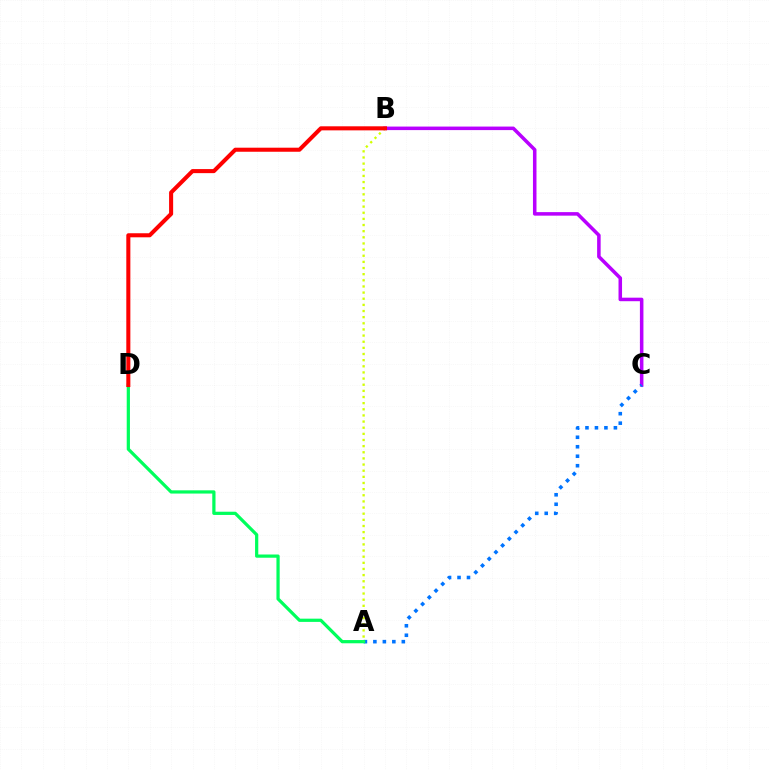{('B', 'C'): [{'color': '#b900ff', 'line_style': 'solid', 'thickness': 2.54}], ('A', 'C'): [{'color': '#0074ff', 'line_style': 'dotted', 'thickness': 2.58}], ('A', 'D'): [{'color': '#00ff5c', 'line_style': 'solid', 'thickness': 2.32}], ('A', 'B'): [{'color': '#d1ff00', 'line_style': 'dotted', 'thickness': 1.67}], ('B', 'D'): [{'color': '#ff0000', 'line_style': 'solid', 'thickness': 2.92}]}